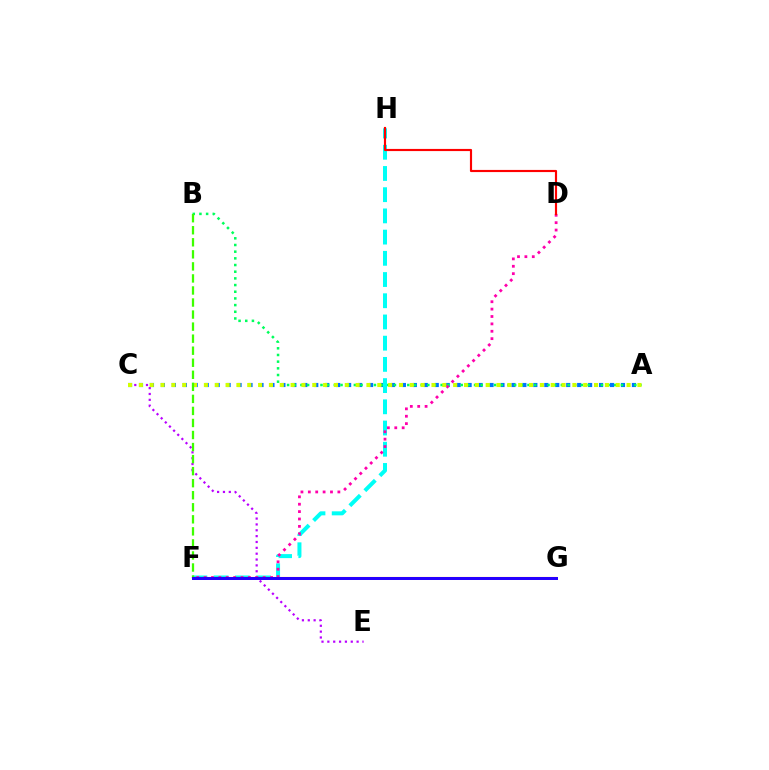{('C', 'E'): [{'color': '#b900ff', 'line_style': 'dotted', 'thickness': 1.59}], ('A', 'C'): [{'color': '#0074ff', 'line_style': 'dotted', 'thickness': 2.98}, {'color': '#d1ff00', 'line_style': 'dotted', 'thickness': 2.94}], ('A', 'B'): [{'color': '#00ff5c', 'line_style': 'dotted', 'thickness': 1.81}], ('F', 'H'): [{'color': '#00fff6', 'line_style': 'dashed', 'thickness': 2.88}], ('D', 'F'): [{'color': '#ff00ac', 'line_style': 'dotted', 'thickness': 2.01}], ('D', 'H'): [{'color': '#ff0000', 'line_style': 'solid', 'thickness': 1.55}], ('F', 'G'): [{'color': '#ff9400', 'line_style': 'solid', 'thickness': 1.54}, {'color': '#2500ff', 'line_style': 'solid', 'thickness': 2.15}], ('B', 'F'): [{'color': '#3dff00', 'line_style': 'dashed', 'thickness': 1.64}]}